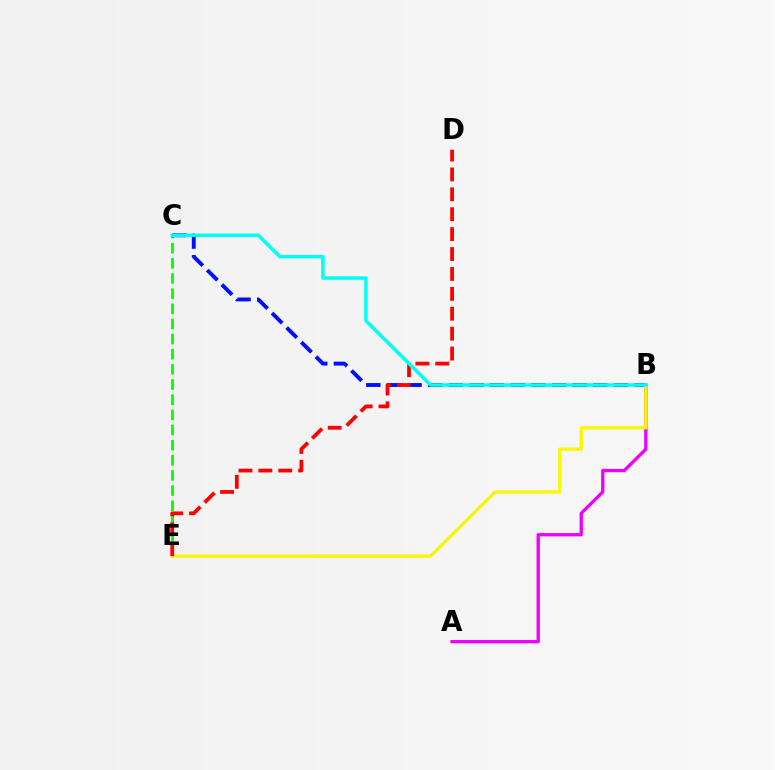{('A', 'B'): [{'color': '#ee00ff', 'line_style': 'solid', 'thickness': 2.38}], ('C', 'E'): [{'color': '#08ff00', 'line_style': 'dashed', 'thickness': 2.06}], ('B', 'C'): [{'color': '#0010ff', 'line_style': 'dashed', 'thickness': 2.8}, {'color': '#00fff6', 'line_style': 'solid', 'thickness': 2.52}], ('B', 'E'): [{'color': '#fcf500', 'line_style': 'solid', 'thickness': 2.36}], ('D', 'E'): [{'color': '#ff0000', 'line_style': 'dashed', 'thickness': 2.7}]}